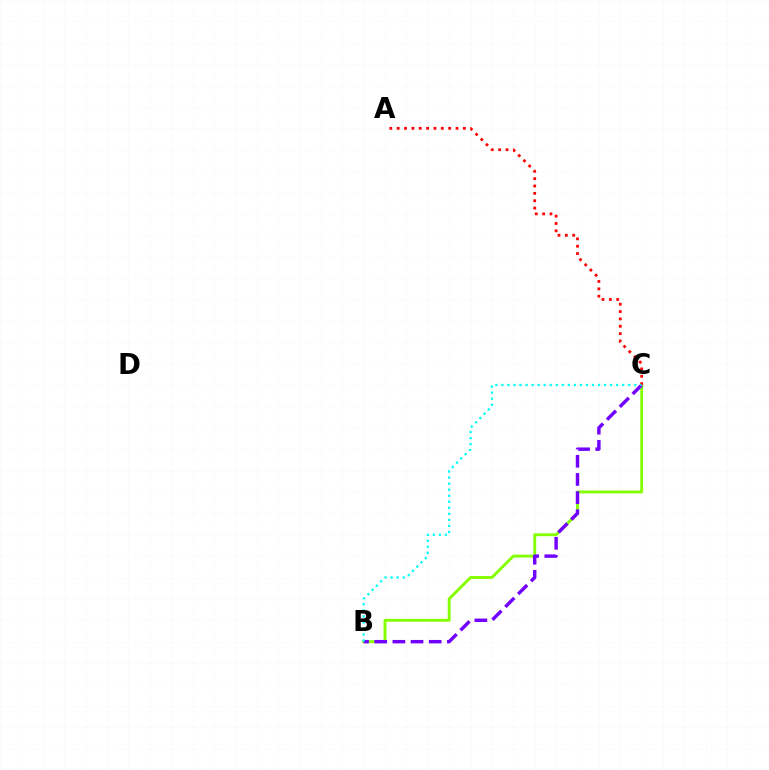{('B', 'C'): [{'color': '#84ff00', 'line_style': 'solid', 'thickness': 2.08}, {'color': '#7200ff', 'line_style': 'dashed', 'thickness': 2.47}, {'color': '#00fff6', 'line_style': 'dotted', 'thickness': 1.64}], ('A', 'C'): [{'color': '#ff0000', 'line_style': 'dotted', 'thickness': 2.0}]}